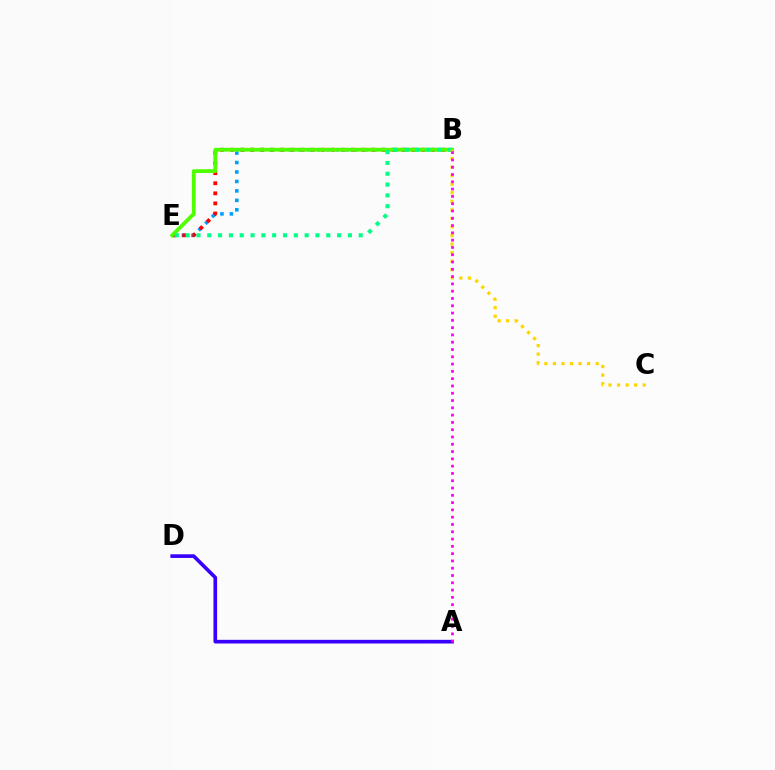{('B', 'E'): [{'color': '#009eff', 'line_style': 'dotted', 'thickness': 2.57}, {'color': '#ff0000', 'line_style': 'dotted', 'thickness': 2.74}, {'color': '#4fff00', 'line_style': 'solid', 'thickness': 2.73}, {'color': '#00ff86', 'line_style': 'dotted', 'thickness': 2.94}], ('A', 'D'): [{'color': '#3700ff', 'line_style': 'solid', 'thickness': 2.63}], ('B', 'C'): [{'color': '#ffd500', 'line_style': 'dotted', 'thickness': 2.32}], ('A', 'B'): [{'color': '#ff00ed', 'line_style': 'dotted', 'thickness': 1.98}]}